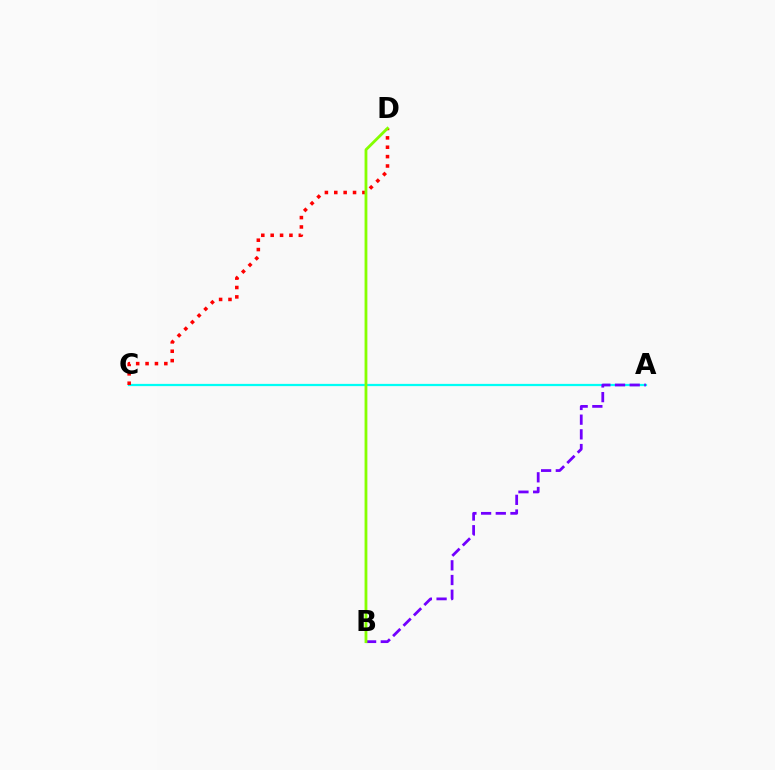{('A', 'C'): [{'color': '#00fff6', 'line_style': 'solid', 'thickness': 1.61}], ('A', 'B'): [{'color': '#7200ff', 'line_style': 'dashed', 'thickness': 2.0}], ('C', 'D'): [{'color': '#ff0000', 'line_style': 'dotted', 'thickness': 2.55}], ('B', 'D'): [{'color': '#84ff00', 'line_style': 'solid', 'thickness': 2.02}]}